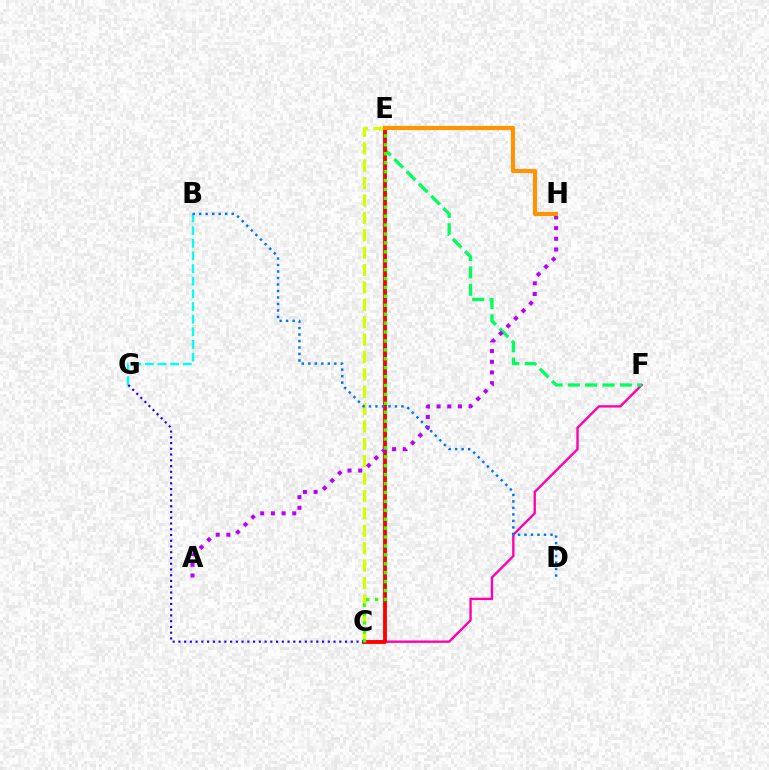{('B', 'G'): [{'color': '#00fff6', 'line_style': 'dashed', 'thickness': 1.72}], ('C', 'F'): [{'color': '#ff00ac', 'line_style': 'solid', 'thickness': 1.7}], ('C', 'E'): [{'color': '#d1ff00', 'line_style': 'dashed', 'thickness': 2.36}, {'color': '#ff0000', 'line_style': 'solid', 'thickness': 2.78}, {'color': '#3dff00', 'line_style': 'dotted', 'thickness': 2.42}], ('E', 'F'): [{'color': '#00ff5c', 'line_style': 'dashed', 'thickness': 2.36}], ('A', 'H'): [{'color': '#b900ff', 'line_style': 'dotted', 'thickness': 2.9}], ('C', 'G'): [{'color': '#2500ff', 'line_style': 'dotted', 'thickness': 1.56}], ('E', 'H'): [{'color': '#ff9400', 'line_style': 'solid', 'thickness': 2.98}], ('B', 'D'): [{'color': '#0074ff', 'line_style': 'dotted', 'thickness': 1.76}]}